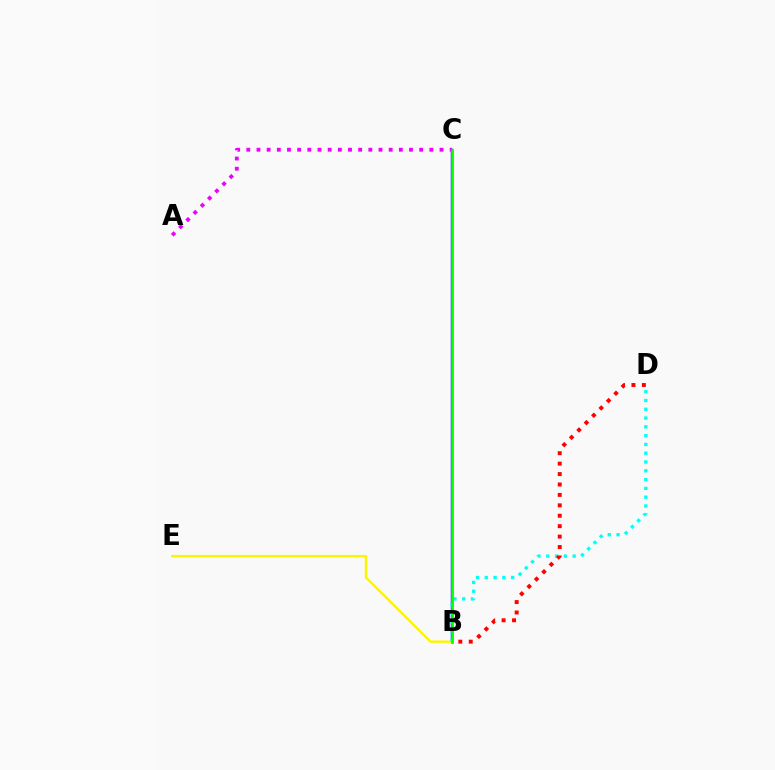{('B', 'C'): [{'color': '#0010ff', 'line_style': 'solid', 'thickness': 1.76}, {'color': '#08ff00', 'line_style': 'solid', 'thickness': 1.94}], ('A', 'C'): [{'color': '#ee00ff', 'line_style': 'dotted', 'thickness': 2.76}], ('B', 'E'): [{'color': '#fcf500', 'line_style': 'solid', 'thickness': 1.74}], ('B', 'D'): [{'color': '#00fff6', 'line_style': 'dotted', 'thickness': 2.39}, {'color': '#ff0000', 'line_style': 'dotted', 'thickness': 2.83}]}